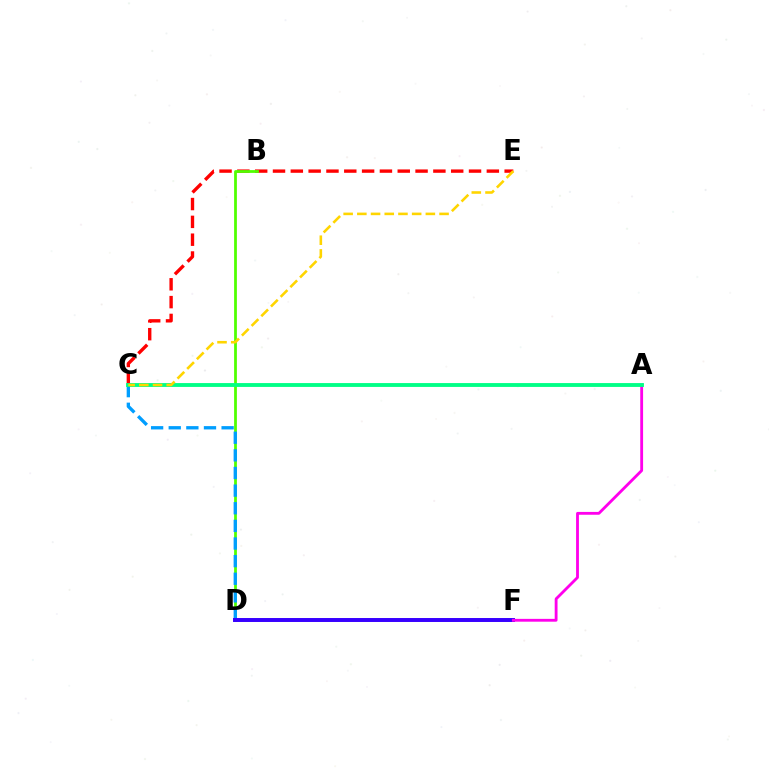{('C', 'E'): [{'color': '#ff0000', 'line_style': 'dashed', 'thickness': 2.42}, {'color': '#ffd500', 'line_style': 'dashed', 'thickness': 1.86}], ('B', 'D'): [{'color': '#4fff00', 'line_style': 'solid', 'thickness': 1.99}], ('C', 'D'): [{'color': '#009eff', 'line_style': 'dashed', 'thickness': 2.39}], ('D', 'F'): [{'color': '#3700ff', 'line_style': 'solid', 'thickness': 2.85}], ('A', 'F'): [{'color': '#ff00ed', 'line_style': 'solid', 'thickness': 2.04}], ('A', 'C'): [{'color': '#00ff86', 'line_style': 'solid', 'thickness': 2.77}]}